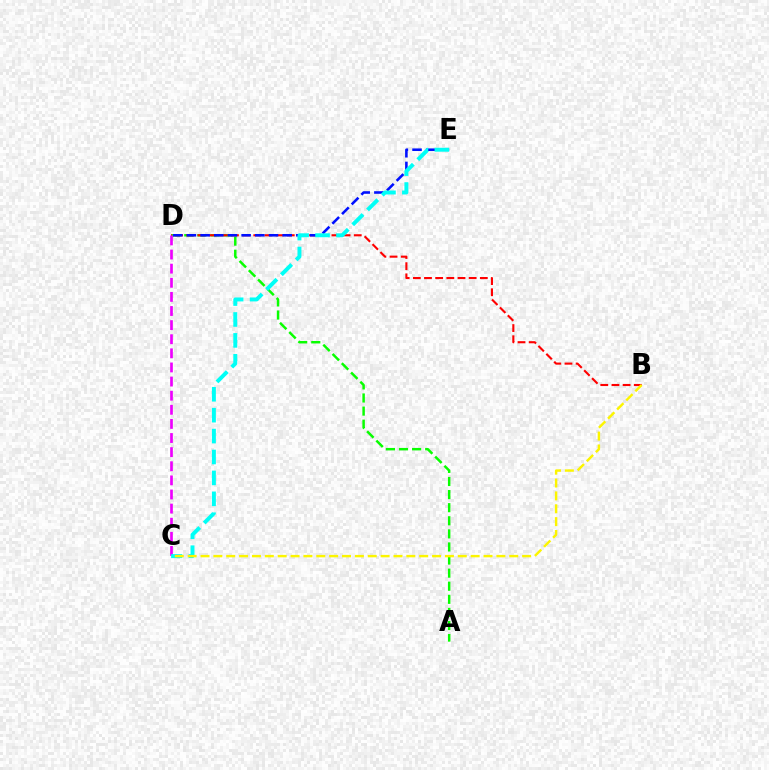{('A', 'D'): [{'color': '#08ff00', 'line_style': 'dashed', 'thickness': 1.78}], ('B', 'D'): [{'color': '#ff0000', 'line_style': 'dashed', 'thickness': 1.52}], ('D', 'E'): [{'color': '#0010ff', 'line_style': 'dashed', 'thickness': 1.86}], ('C', 'D'): [{'color': '#ee00ff', 'line_style': 'dashed', 'thickness': 1.92}], ('C', 'E'): [{'color': '#00fff6', 'line_style': 'dashed', 'thickness': 2.84}], ('B', 'C'): [{'color': '#fcf500', 'line_style': 'dashed', 'thickness': 1.75}]}